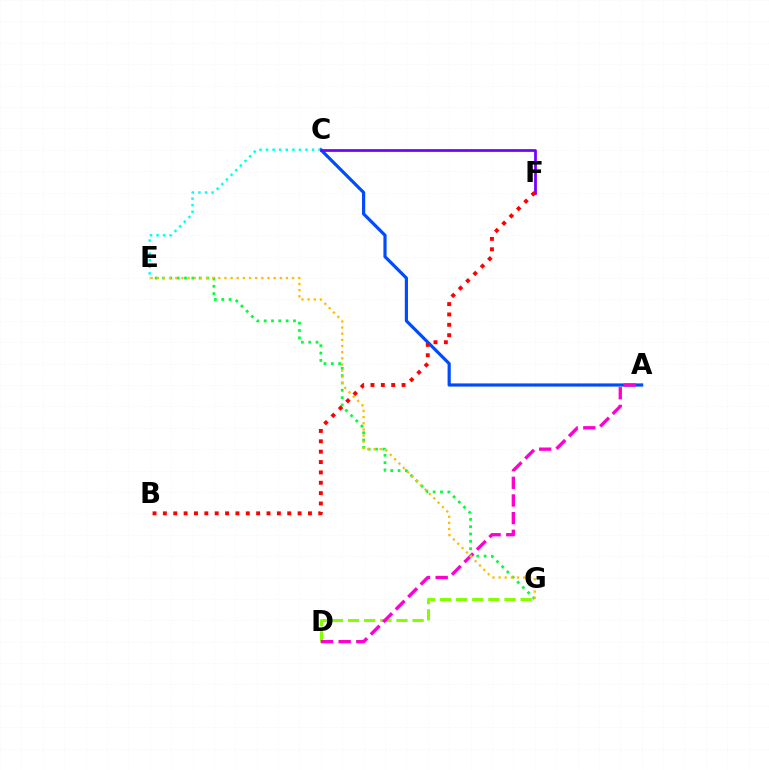{('D', 'G'): [{'color': '#84ff00', 'line_style': 'dashed', 'thickness': 2.19}], ('A', 'C'): [{'color': '#004bff', 'line_style': 'solid', 'thickness': 2.29}], ('C', 'E'): [{'color': '#00fff6', 'line_style': 'dotted', 'thickness': 1.78}], ('C', 'F'): [{'color': '#7200ff', 'line_style': 'solid', 'thickness': 1.97}], ('A', 'D'): [{'color': '#ff00cf', 'line_style': 'dashed', 'thickness': 2.4}], ('E', 'G'): [{'color': '#00ff39', 'line_style': 'dotted', 'thickness': 1.99}, {'color': '#ffbd00', 'line_style': 'dotted', 'thickness': 1.67}], ('B', 'F'): [{'color': '#ff0000', 'line_style': 'dotted', 'thickness': 2.82}]}